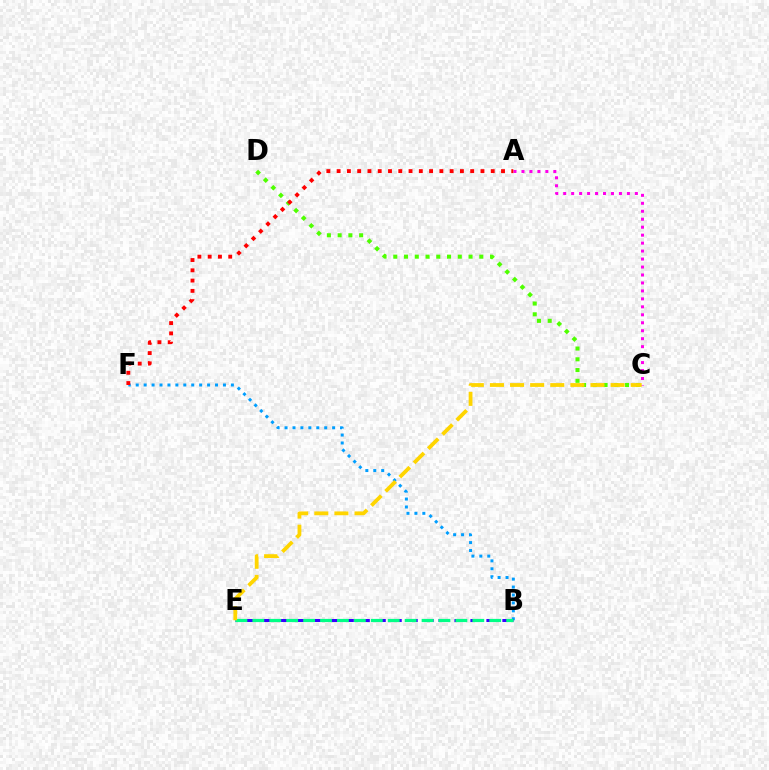{('A', 'C'): [{'color': '#ff00ed', 'line_style': 'dotted', 'thickness': 2.16}], ('B', 'F'): [{'color': '#009eff', 'line_style': 'dotted', 'thickness': 2.15}], ('C', 'D'): [{'color': '#4fff00', 'line_style': 'dotted', 'thickness': 2.92}], ('A', 'F'): [{'color': '#ff0000', 'line_style': 'dotted', 'thickness': 2.79}], ('B', 'E'): [{'color': '#3700ff', 'line_style': 'dashed', 'thickness': 2.17}, {'color': '#00ff86', 'line_style': 'dashed', 'thickness': 2.3}], ('C', 'E'): [{'color': '#ffd500', 'line_style': 'dashed', 'thickness': 2.73}]}